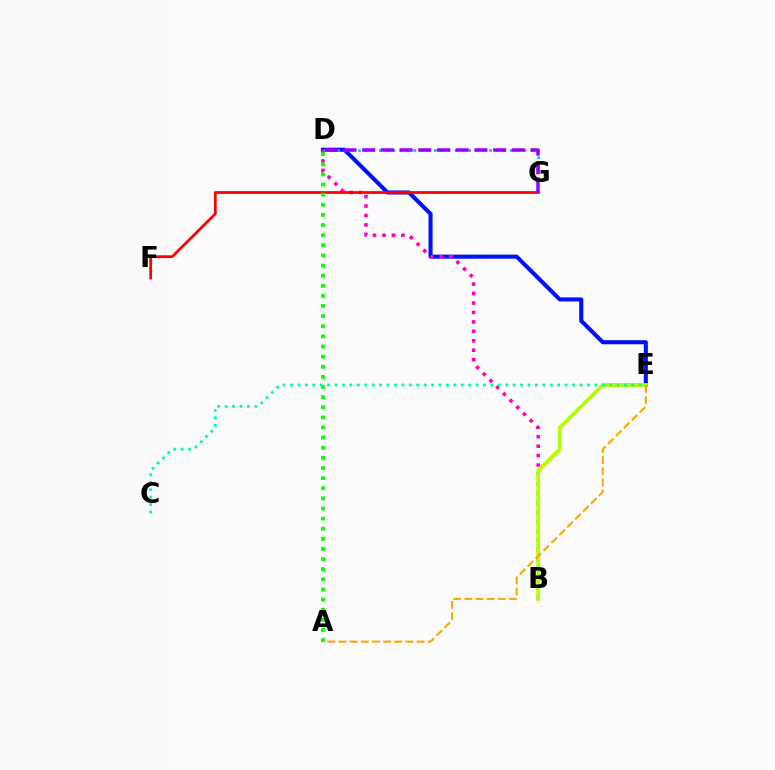{('D', 'E'): [{'color': '#0010ff', 'line_style': 'solid', 'thickness': 2.93}], ('B', 'D'): [{'color': '#ff00bd', 'line_style': 'dotted', 'thickness': 2.57}], ('D', 'G'): [{'color': '#00b5ff', 'line_style': 'dotted', 'thickness': 1.87}, {'color': '#9b00ff', 'line_style': 'dashed', 'thickness': 2.54}], ('B', 'E'): [{'color': '#b3ff00', 'line_style': 'solid', 'thickness': 2.77}], ('F', 'G'): [{'color': '#ff0000', 'line_style': 'solid', 'thickness': 1.98}], ('A', 'D'): [{'color': '#08ff00', 'line_style': 'dotted', 'thickness': 2.75}], ('C', 'E'): [{'color': '#00ff9d', 'line_style': 'dotted', 'thickness': 2.02}], ('A', 'E'): [{'color': '#ffa500', 'line_style': 'dashed', 'thickness': 1.51}]}